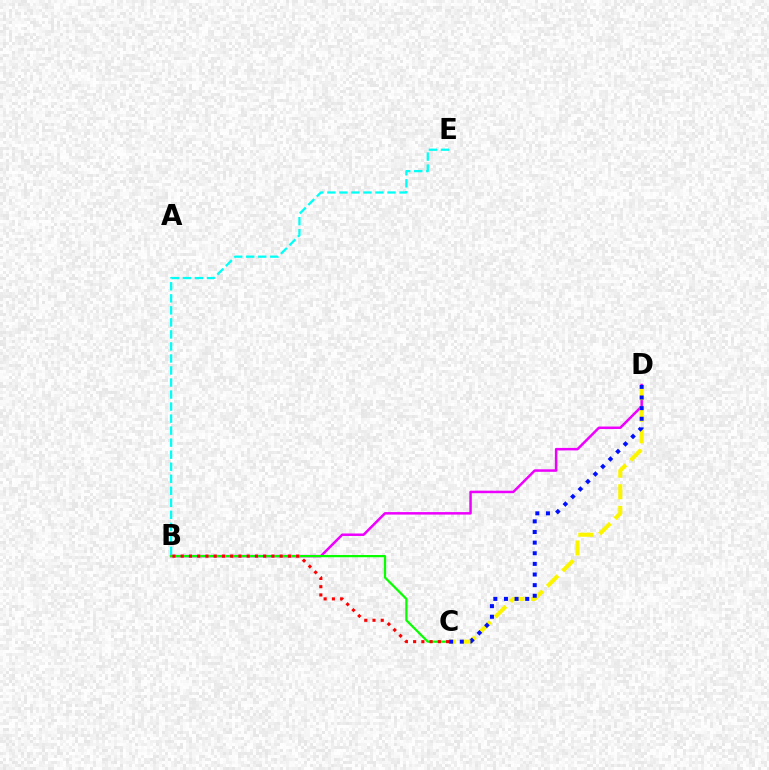{('B', 'E'): [{'color': '#00fff6', 'line_style': 'dashed', 'thickness': 1.63}], ('B', 'D'): [{'color': '#ee00ff', 'line_style': 'solid', 'thickness': 1.8}], ('C', 'D'): [{'color': '#fcf500', 'line_style': 'dashed', 'thickness': 2.94}, {'color': '#0010ff', 'line_style': 'dotted', 'thickness': 2.89}], ('B', 'C'): [{'color': '#08ff00', 'line_style': 'solid', 'thickness': 1.6}, {'color': '#ff0000', 'line_style': 'dotted', 'thickness': 2.24}]}